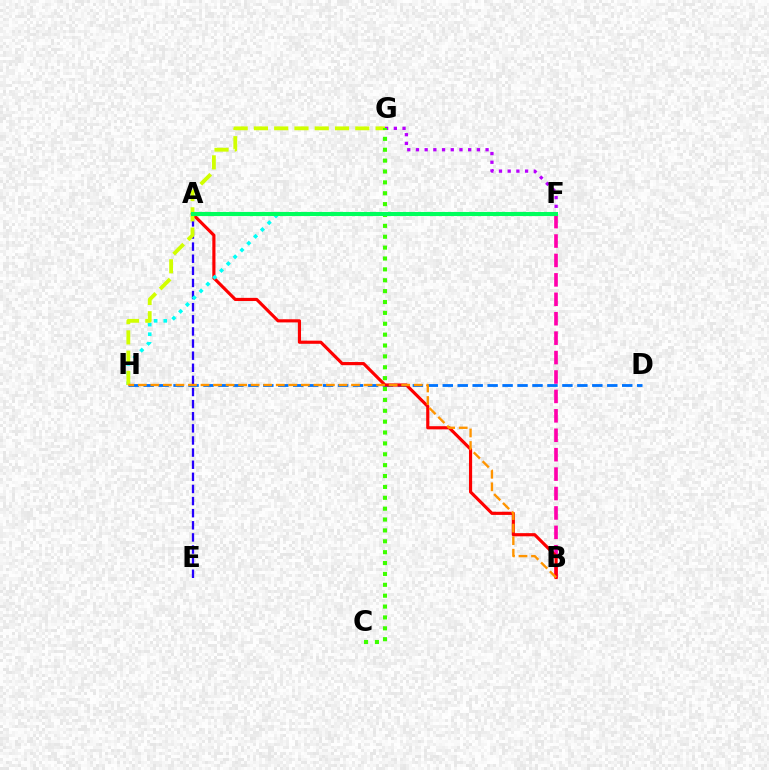{('A', 'E'): [{'color': '#2500ff', 'line_style': 'dashed', 'thickness': 1.65}], ('B', 'F'): [{'color': '#ff00ac', 'line_style': 'dashed', 'thickness': 2.64}], ('D', 'H'): [{'color': '#0074ff', 'line_style': 'dashed', 'thickness': 2.03}], ('F', 'G'): [{'color': '#b900ff', 'line_style': 'dotted', 'thickness': 2.36}], ('A', 'B'): [{'color': '#ff0000', 'line_style': 'solid', 'thickness': 2.27}], ('F', 'H'): [{'color': '#00fff6', 'line_style': 'dotted', 'thickness': 2.62}], ('G', 'H'): [{'color': '#d1ff00', 'line_style': 'dashed', 'thickness': 2.75}], ('B', 'H'): [{'color': '#ff9400', 'line_style': 'dashed', 'thickness': 1.7}], ('C', 'G'): [{'color': '#3dff00', 'line_style': 'dotted', 'thickness': 2.96}], ('A', 'F'): [{'color': '#00ff5c', 'line_style': 'solid', 'thickness': 2.94}]}